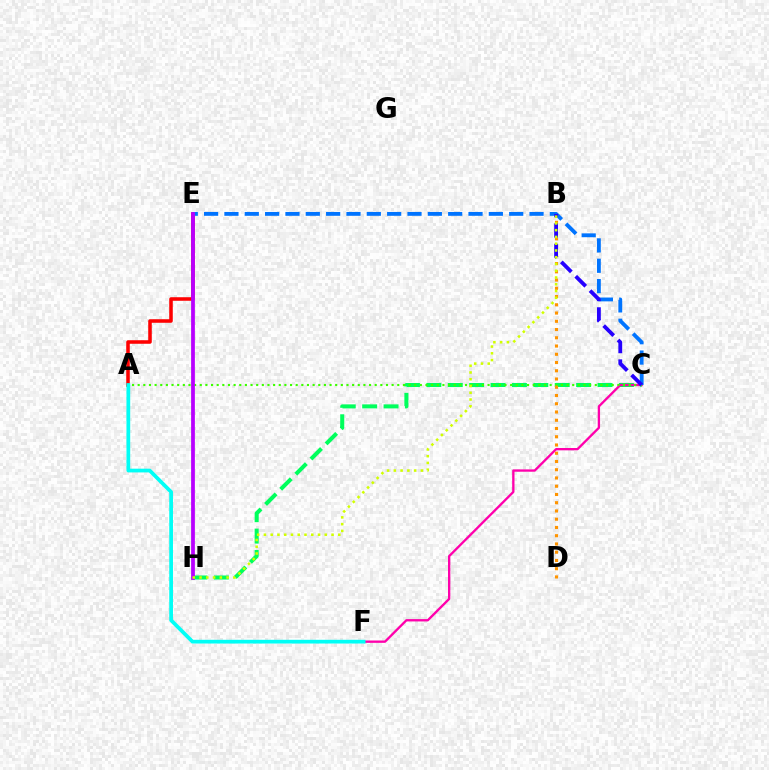{('A', 'E'): [{'color': '#ff0000', 'line_style': 'solid', 'thickness': 2.55}], ('C', 'H'): [{'color': '#00ff5c', 'line_style': 'dashed', 'thickness': 2.91}], ('C', 'F'): [{'color': '#ff00ac', 'line_style': 'solid', 'thickness': 1.68}], ('C', 'E'): [{'color': '#0074ff', 'line_style': 'dashed', 'thickness': 2.76}], ('A', 'C'): [{'color': '#3dff00', 'line_style': 'dotted', 'thickness': 1.53}], ('B', 'D'): [{'color': '#ff9400', 'line_style': 'dotted', 'thickness': 2.24}], ('B', 'C'): [{'color': '#2500ff', 'line_style': 'dashed', 'thickness': 2.76}], ('E', 'H'): [{'color': '#b900ff', 'line_style': 'solid', 'thickness': 2.71}], ('B', 'H'): [{'color': '#d1ff00', 'line_style': 'dotted', 'thickness': 1.84}], ('A', 'F'): [{'color': '#00fff6', 'line_style': 'solid', 'thickness': 2.69}]}